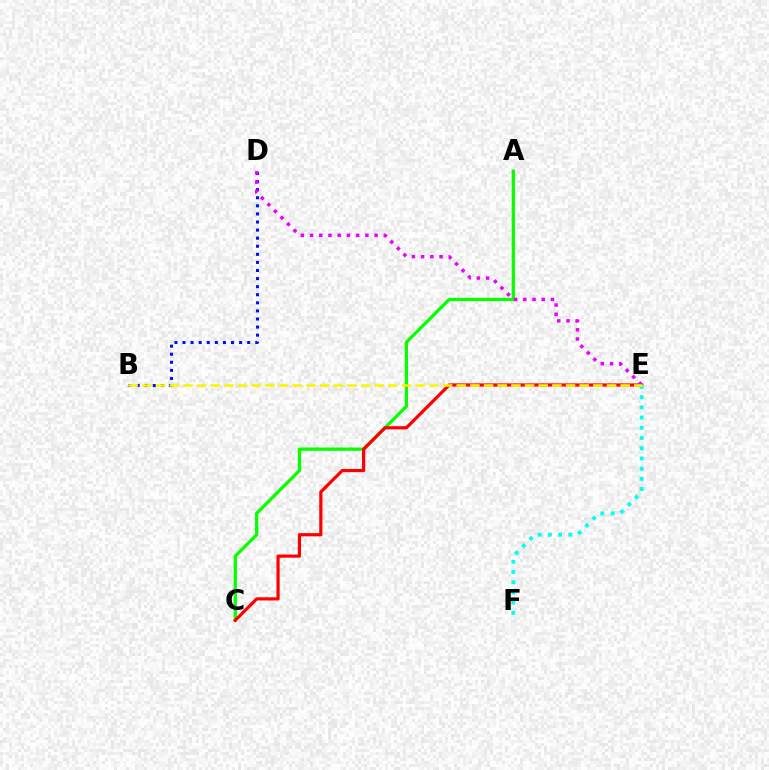{('A', 'C'): [{'color': '#08ff00', 'line_style': 'solid', 'thickness': 2.35}], ('C', 'E'): [{'color': '#ff0000', 'line_style': 'solid', 'thickness': 2.29}], ('E', 'F'): [{'color': '#00fff6', 'line_style': 'dotted', 'thickness': 2.78}], ('B', 'D'): [{'color': '#0010ff', 'line_style': 'dotted', 'thickness': 2.2}], ('D', 'E'): [{'color': '#ee00ff', 'line_style': 'dotted', 'thickness': 2.51}], ('B', 'E'): [{'color': '#fcf500', 'line_style': 'dashed', 'thickness': 1.86}]}